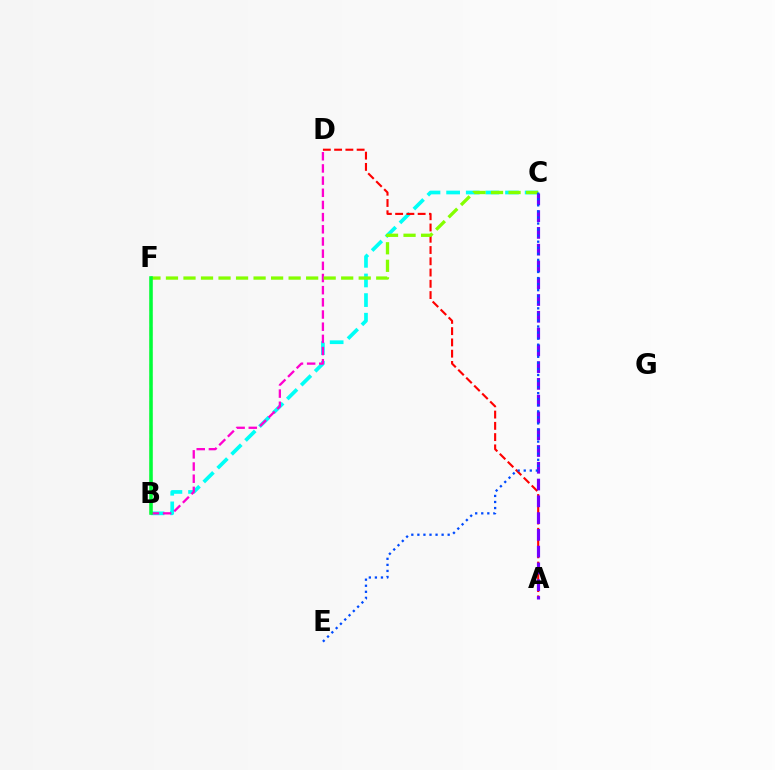{('B', 'C'): [{'color': '#00fff6', 'line_style': 'dashed', 'thickness': 2.67}], ('B', 'F'): [{'color': '#ffbd00', 'line_style': 'dashed', 'thickness': 1.67}, {'color': '#00ff39', 'line_style': 'solid', 'thickness': 2.55}], ('A', 'D'): [{'color': '#ff0000', 'line_style': 'dashed', 'thickness': 1.53}], ('B', 'D'): [{'color': '#ff00cf', 'line_style': 'dashed', 'thickness': 1.65}], ('C', 'F'): [{'color': '#84ff00', 'line_style': 'dashed', 'thickness': 2.38}], ('A', 'C'): [{'color': '#7200ff', 'line_style': 'dashed', 'thickness': 2.28}], ('C', 'E'): [{'color': '#004bff', 'line_style': 'dotted', 'thickness': 1.65}]}